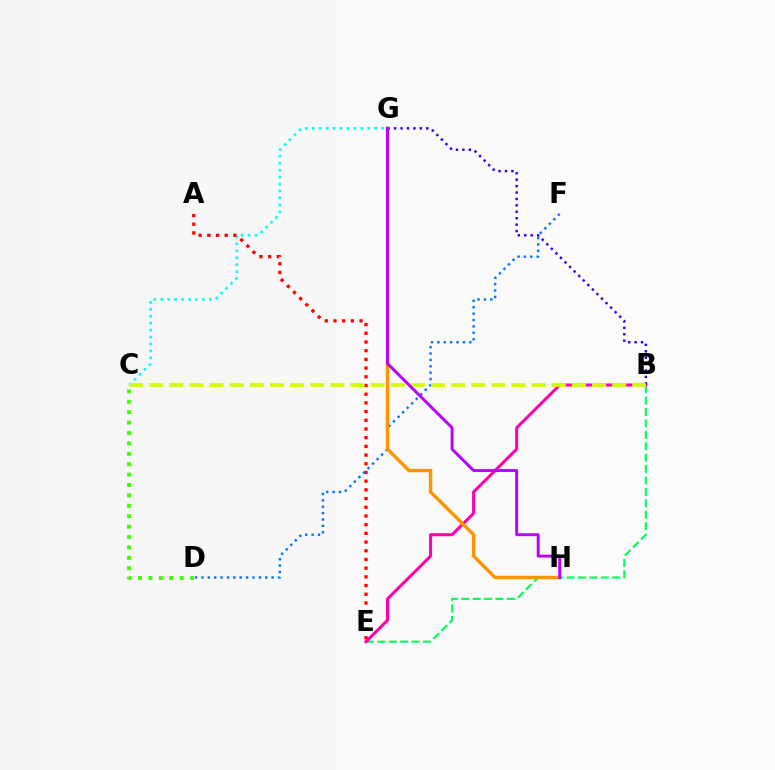{('C', 'G'): [{'color': '#00fff6', 'line_style': 'dotted', 'thickness': 1.89}], ('B', 'E'): [{'color': '#00ff5c', 'line_style': 'dashed', 'thickness': 1.55}, {'color': '#ff00ac', 'line_style': 'solid', 'thickness': 2.18}], ('C', 'D'): [{'color': '#3dff00', 'line_style': 'dotted', 'thickness': 2.83}], ('A', 'E'): [{'color': '#ff0000', 'line_style': 'dotted', 'thickness': 2.36}], ('D', 'F'): [{'color': '#0074ff', 'line_style': 'dotted', 'thickness': 1.73}], ('B', 'G'): [{'color': '#2500ff', 'line_style': 'dotted', 'thickness': 1.75}], ('G', 'H'): [{'color': '#ff9400', 'line_style': 'solid', 'thickness': 2.46}, {'color': '#b900ff', 'line_style': 'solid', 'thickness': 2.1}], ('B', 'C'): [{'color': '#d1ff00', 'line_style': 'dashed', 'thickness': 2.73}]}